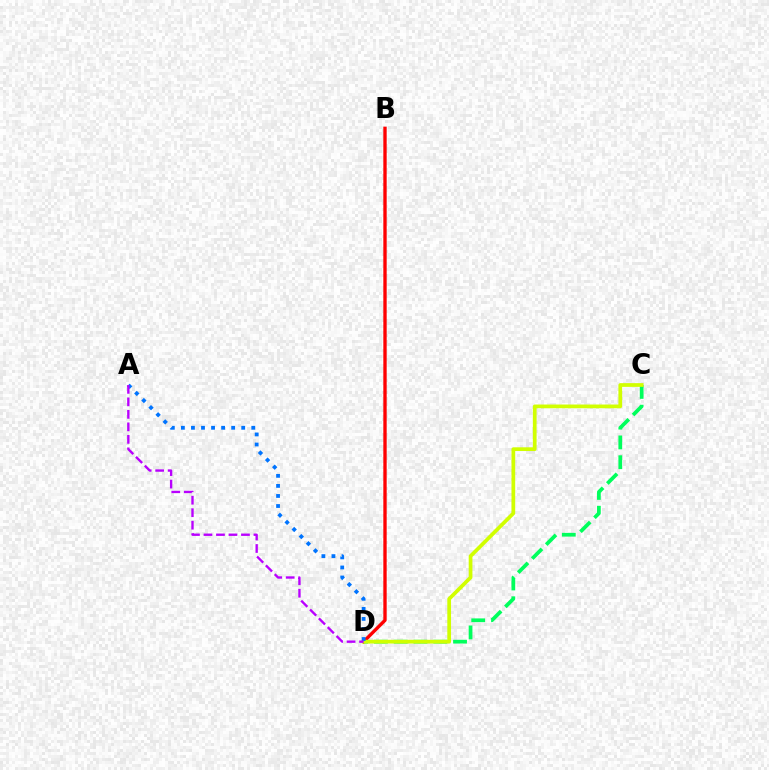{('C', 'D'): [{'color': '#00ff5c', 'line_style': 'dashed', 'thickness': 2.69}, {'color': '#d1ff00', 'line_style': 'solid', 'thickness': 2.68}], ('B', 'D'): [{'color': '#ff0000', 'line_style': 'solid', 'thickness': 2.41}], ('A', 'D'): [{'color': '#0074ff', 'line_style': 'dotted', 'thickness': 2.73}, {'color': '#b900ff', 'line_style': 'dashed', 'thickness': 1.7}]}